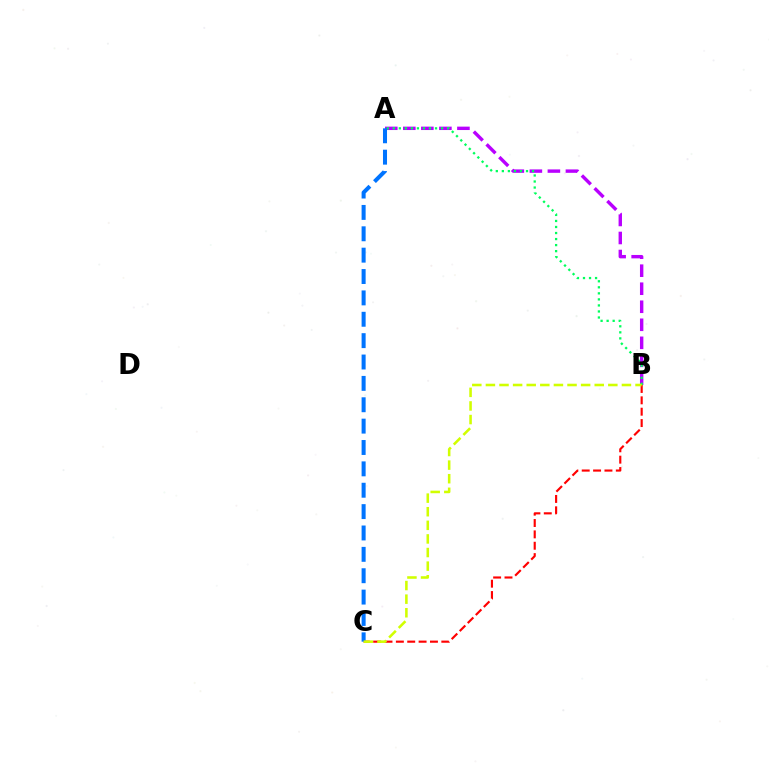{('A', 'B'): [{'color': '#b900ff', 'line_style': 'dashed', 'thickness': 2.45}, {'color': '#00ff5c', 'line_style': 'dotted', 'thickness': 1.64}], ('B', 'C'): [{'color': '#ff0000', 'line_style': 'dashed', 'thickness': 1.54}, {'color': '#d1ff00', 'line_style': 'dashed', 'thickness': 1.85}], ('A', 'C'): [{'color': '#0074ff', 'line_style': 'dashed', 'thickness': 2.9}]}